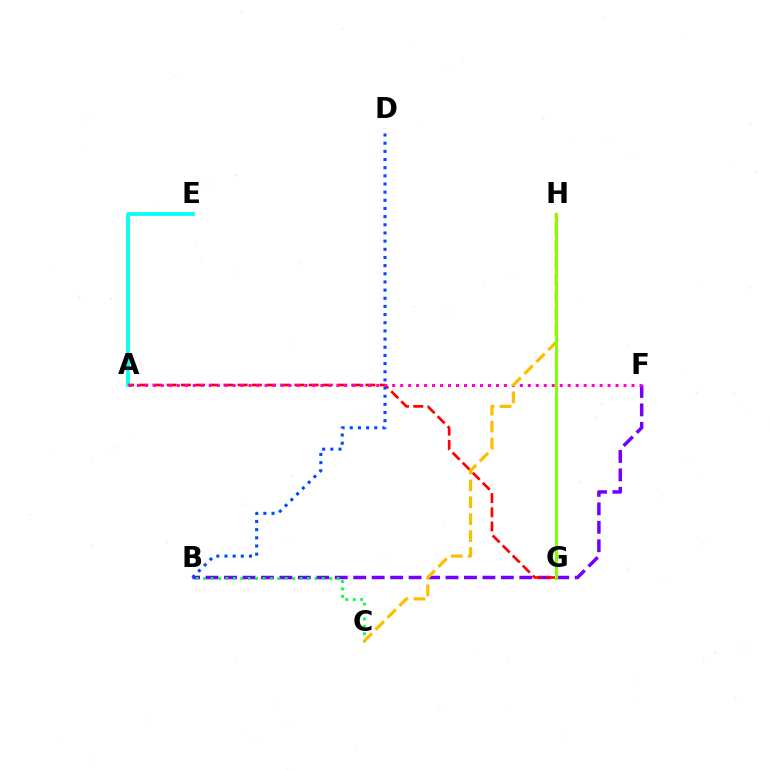{('B', 'F'): [{'color': '#7200ff', 'line_style': 'dashed', 'thickness': 2.51}], ('A', 'E'): [{'color': '#00fff6', 'line_style': 'solid', 'thickness': 2.67}], ('B', 'C'): [{'color': '#00ff39', 'line_style': 'dotted', 'thickness': 2.01}], ('A', 'G'): [{'color': '#ff0000', 'line_style': 'dashed', 'thickness': 1.93}], ('B', 'D'): [{'color': '#004bff', 'line_style': 'dotted', 'thickness': 2.22}], ('A', 'F'): [{'color': '#ff00cf', 'line_style': 'dotted', 'thickness': 2.17}], ('C', 'H'): [{'color': '#ffbd00', 'line_style': 'dashed', 'thickness': 2.3}], ('G', 'H'): [{'color': '#84ff00', 'line_style': 'solid', 'thickness': 2.16}]}